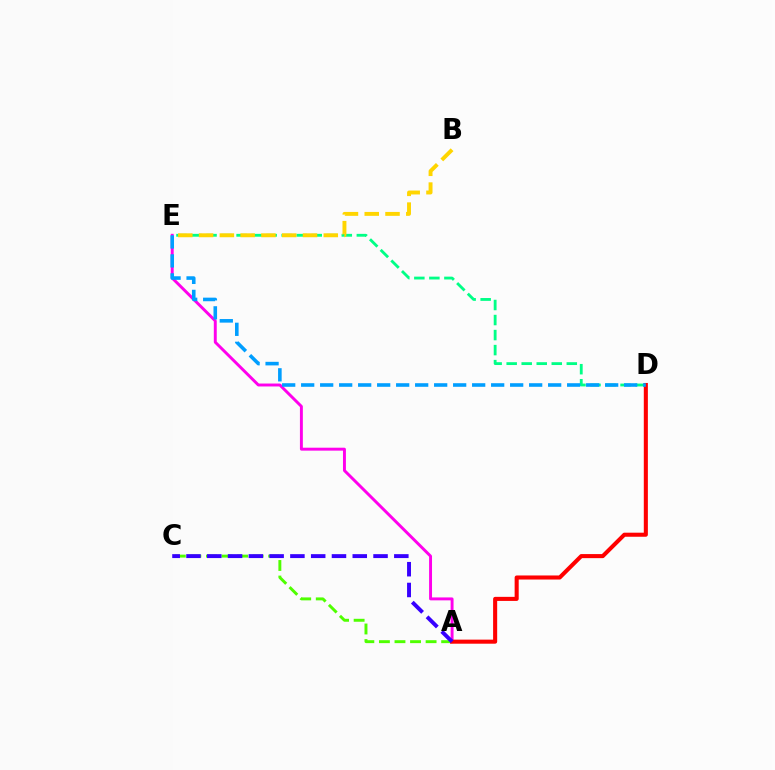{('D', 'E'): [{'color': '#00ff86', 'line_style': 'dashed', 'thickness': 2.04}, {'color': '#009eff', 'line_style': 'dashed', 'thickness': 2.58}], ('A', 'C'): [{'color': '#4fff00', 'line_style': 'dashed', 'thickness': 2.11}, {'color': '#3700ff', 'line_style': 'dashed', 'thickness': 2.82}], ('A', 'E'): [{'color': '#ff00ed', 'line_style': 'solid', 'thickness': 2.11}], ('A', 'D'): [{'color': '#ff0000', 'line_style': 'solid', 'thickness': 2.93}], ('B', 'E'): [{'color': '#ffd500', 'line_style': 'dashed', 'thickness': 2.82}]}